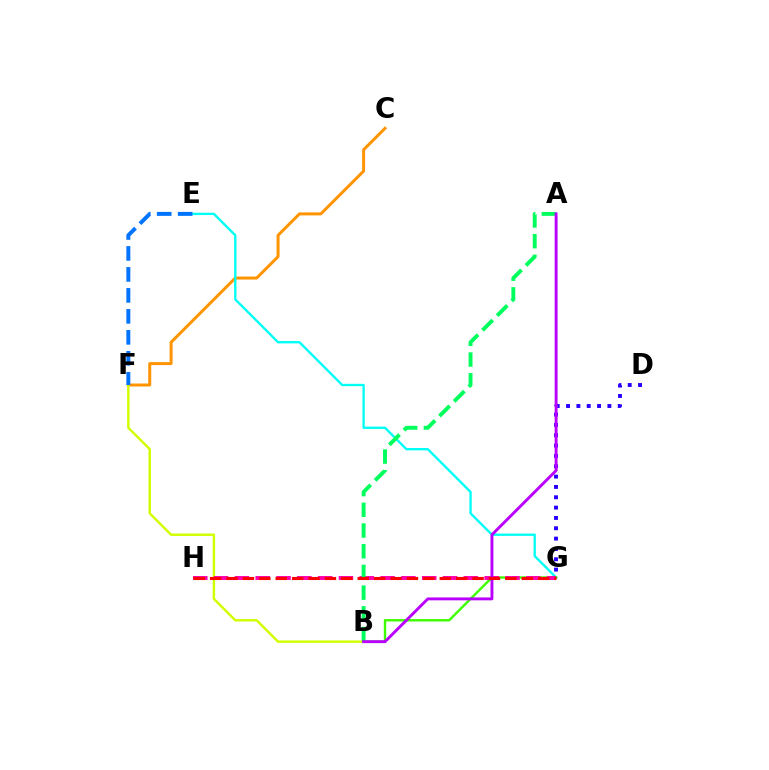{('C', 'F'): [{'color': '#ff9400', 'line_style': 'solid', 'thickness': 2.15}], ('E', 'G'): [{'color': '#00fff6', 'line_style': 'solid', 'thickness': 1.69}], ('B', 'F'): [{'color': '#d1ff00', 'line_style': 'solid', 'thickness': 1.76}], ('B', 'G'): [{'color': '#3dff00', 'line_style': 'solid', 'thickness': 1.73}], ('D', 'G'): [{'color': '#2500ff', 'line_style': 'dotted', 'thickness': 2.81}], ('E', 'F'): [{'color': '#0074ff', 'line_style': 'dashed', 'thickness': 2.85}], ('G', 'H'): [{'color': '#ff00ac', 'line_style': 'dashed', 'thickness': 2.83}, {'color': '#ff0000', 'line_style': 'dashed', 'thickness': 2.23}], ('A', 'B'): [{'color': '#00ff5c', 'line_style': 'dashed', 'thickness': 2.81}, {'color': '#b900ff', 'line_style': 'solid', 'thickness': 2.09}]}